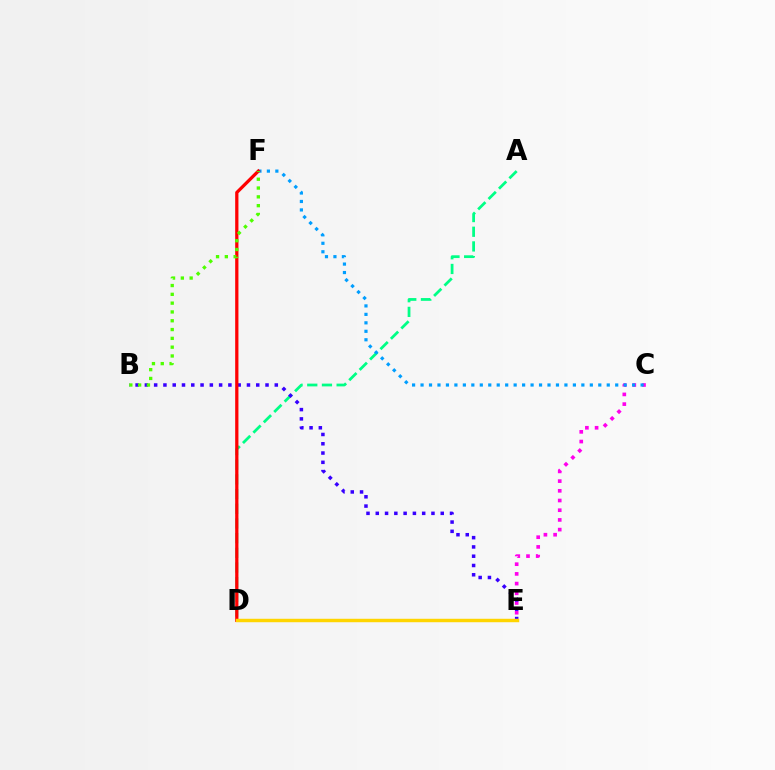{('C', 'E'): [{'color': '#ff00ed', 'line_style': 'dotted', 'thickness': 2.64}], ('A', 'D'): [{'color': '#00ff86', 'line_style': 'dashed', 'thickness': 1.99}], ('C', 'F'): [{'color': '#009eff', 'line_style': 'dotted', 'thickness': 2.3}], ('B', 'E'): [{'color': '#3700ff', 'line_style': 'dotted', 'thickness': 2.52}], ('D', 'F'): [{'color': '#ff0000', 'line_style': 'solid', 'thickness': 2.34}], ('D', 'E'): [{'color': '#ffd500', 'line_style': 'solid', 'thickness': 2.48}], ('B', 'F'): [{'color': '#4fff00', 'line_style': 'dotted', 'thickness': 2.39}]}